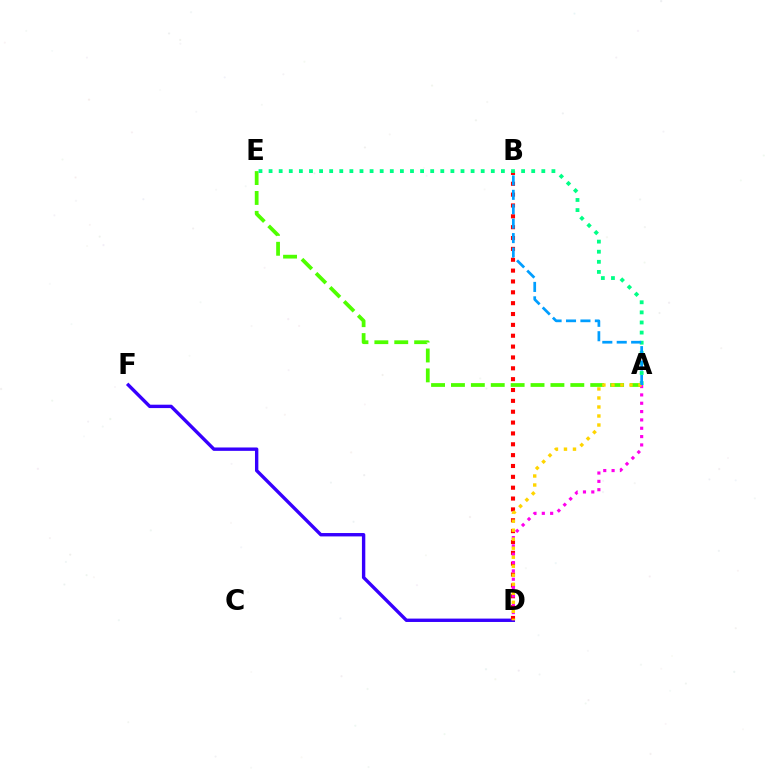{('D', 'F'): [{'color': '#3700ff', 'line_style': 'solid', 'thickness': 2.43}], ('A', 'E'): [{'color': '#4fff00', 'line_style': 'dashed', 'thickness': 2.7}, {'color': '#00ff86', 'line_style': 'dotted', 'thickness': 2.74}], ('B', 'D'): [{'color': '#ff0000', 'line_style': 'dotted', 'thickness': 2.95}], ('A', 'D'): [{'color': '#ff00ed', 'line_style': 'dotted', 'thickness': 2.26}, {'color': '#ffd500', 'line_style': 'dotted', 'thickness': 2.45}], ('A', 'B'): [{'color': '#009eff', 'line_style': 'dashed', 'thickness': 1.96}]}